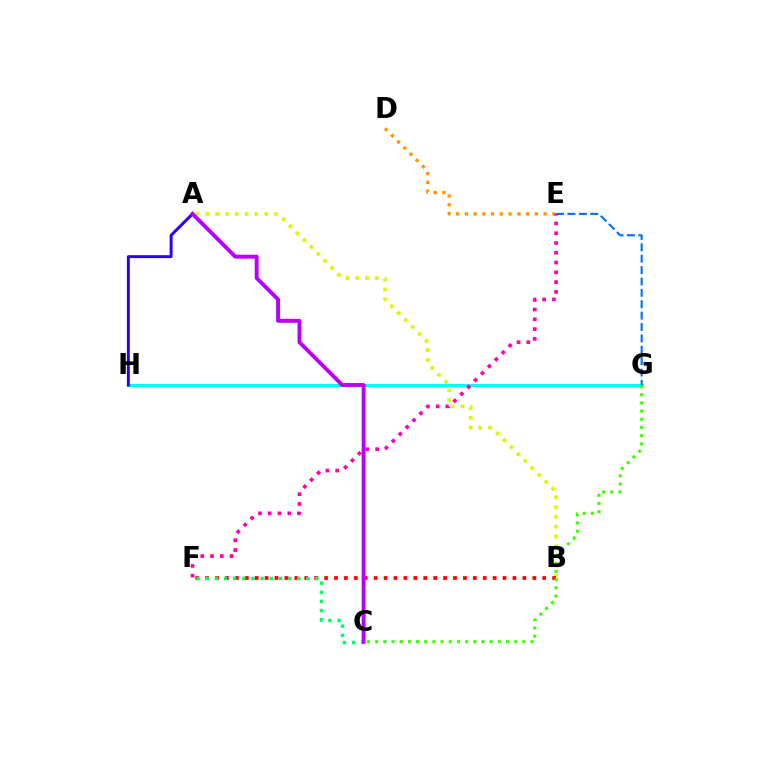{('A', 'B'): [{'color': '#d1ff00', 'line_style': 'dotted', 'thickness': 2.66}], ('G', 'H'): [{'color': '#00fff6', 'line_style': 'solid', 'thickness': 2.2}], ('B', 'F'): [{'color': '#ff0000', 'line_style': 'dotted', 'thickness': 2.69}], ('A', 'H'): [{'color': '#2500ff', 'line_style': 'solid', 'thickness': 2.12}], ('D', 'E'): [{'color': '#ff9400', 'line_style': 'dotted', 'thickness': 2.38}], ('C', 'G'): [{'color': '#3dff00', 'line_style': 'dotted', 'thickness': 2.22}], ('C', 'F'): [{'color': '#00ff5c', 'line_style': 'dotted', 'thickness': 2.49}], ('A', 'C'): [{'color': '#b900ff', 'line_style': 'solid', 'thickness': 2.81}], ('E', 'G'): [{'color': '#0074ff', 'line_style': 'dashed', 'thickness': 1.55}], ('E', 'F'): [{'color': '#ff00ac', 'line_style': 'dotted', 'thickness': 2.65}]}